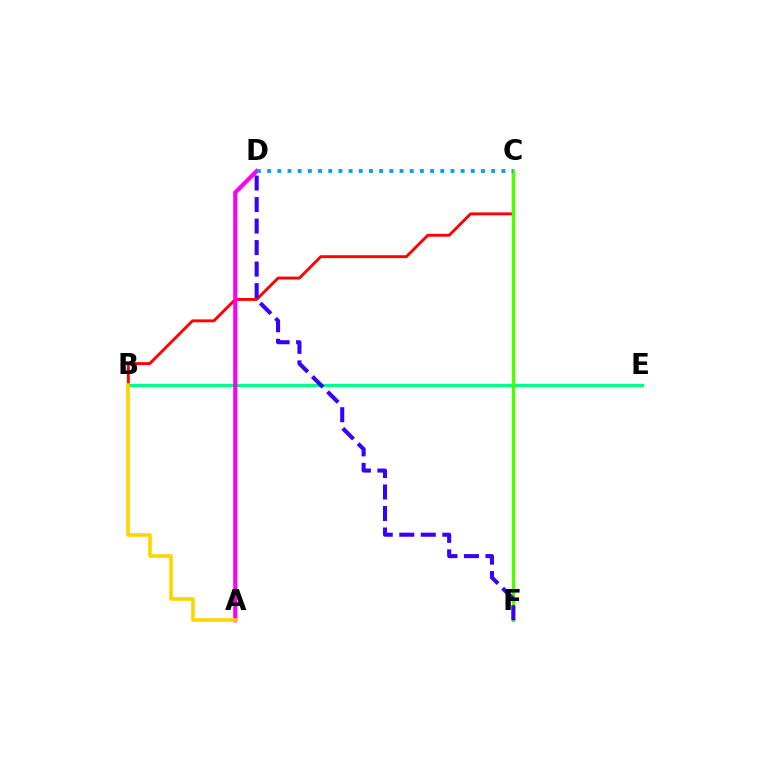{('B', 'E'): [{'color': '#00ff86', 'line_style': 'solid', 'thickness': 2.34}], ('B', 'C'): [{'color': '#ff0000', 'line_style': 'solid', 'thickness': 2.09}], ('C', 'F'): [{'color': '#4fff00', 'line_style': 'solid', 'thickness': 2.45}], ('A', 'D'): [{'color': '#ff00ed', 'line_style': 'solid', 'thickness': 2.99}], ('D', 'F'): [{'color': '#3700ff', 'line_style': 'dashed', 'thickness': 2.92}], ('A', 'B'): [{'color': '#ffd500', 'line_style': 'solid', 'thickness': 2.62}], ('C', 'D'): [{'color': '#009eff', 'line_style': 'dotted', 'thickness': 2.77}]}